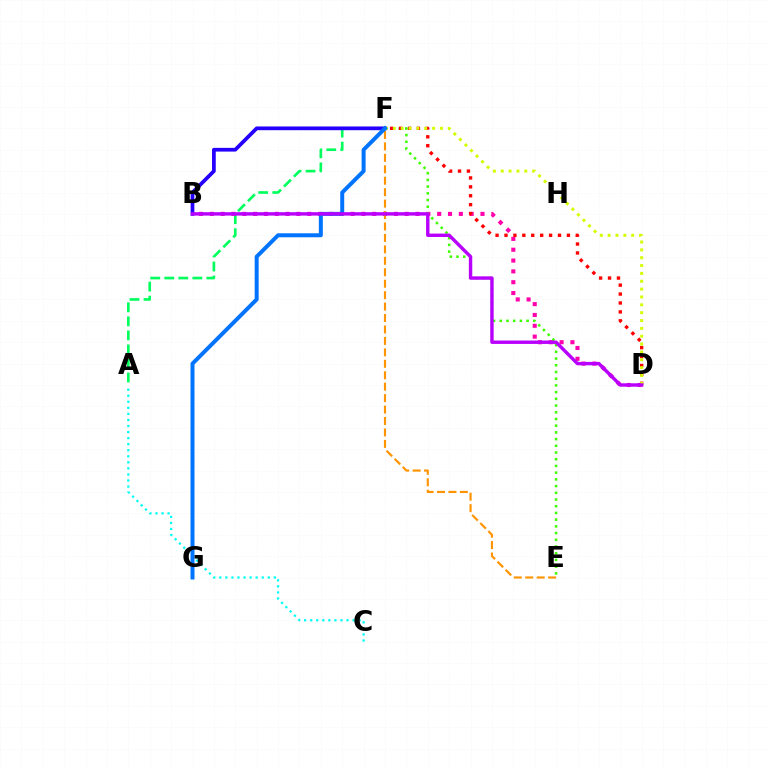{('A', 'F'): [{'color': '#00ff5c', 'line_style': 'dashed', 'thickness': 1.91}], ('B', 'D'): [{'color': '#ff00ac', 'line_style': 'dotted', 'thickness': 2.94}, {'color': '#b900ff', 'line_style': 'solid', 'thickness': 2.46}], ('E', 'F'): [{'color': '#ff9400', 'line_style': 'dashed', 'thickness': 1.55}, {'color': '#3dff00', 'line_style': 'dotted', 'thickness': 1.82}], ('B', 'F'): [{'color': '#2500ff', 'line_style': 'solid', 'thickness': 2.69}], ('D', 'F'): [{'color': '#ff0000', 'line_style': 'dotted', 'thickness': 2.42}, {'color': '#d1ff00', 'line_style': 'dotted', 'thickness': 2.13}], ('A', 'C'): [{'color': '#00fff6', 'line_style': 'dotted', 'thickness': 1.65}], ('F', 'G'): [{'color': '#0074ff', 'line_style': 'solid', 'thickness': 2.86}]}